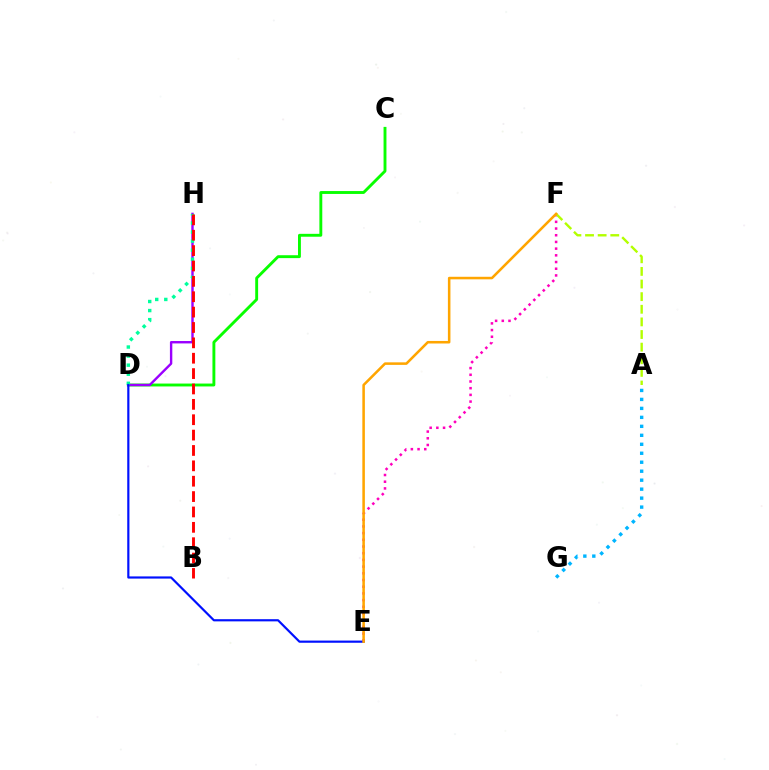{('C', 'D'): [{'color': '#08ff00', 'line_style': 'solid', 'thickness': 2.08}], ('D', 'H'): [{'color': '#9b00ff', 'line_style': 'solid', 'thickness': 1.73}, {'color': '#00ff9d', 'line_style': 'dotted', 'thickness': 2.46}], ('E', 'F'): [{'color': '#ff00bd', 'line_style': 'dotted', 'thickness': 1.82}, {'color': '#ffa500', 'line_style': 'solid', 'thickness': 1.83}], ('A', 'F'): [{'color': '#b3ff00', 'line_style': 'dashed', 'thickness': 1.71}], ('D', 'E'): [{'color': '#0010ff', 'line_style': 'solid', 'thickness': 1.57}], ('A', 'G'): [{'color': '#00b5ff', 'line_style': 'dotted', 'thickness': 2.44}], ('B', 'H'): [{'color': '#ff0000', 'line_style': 'dashed', 'thickness': 2.09}]}